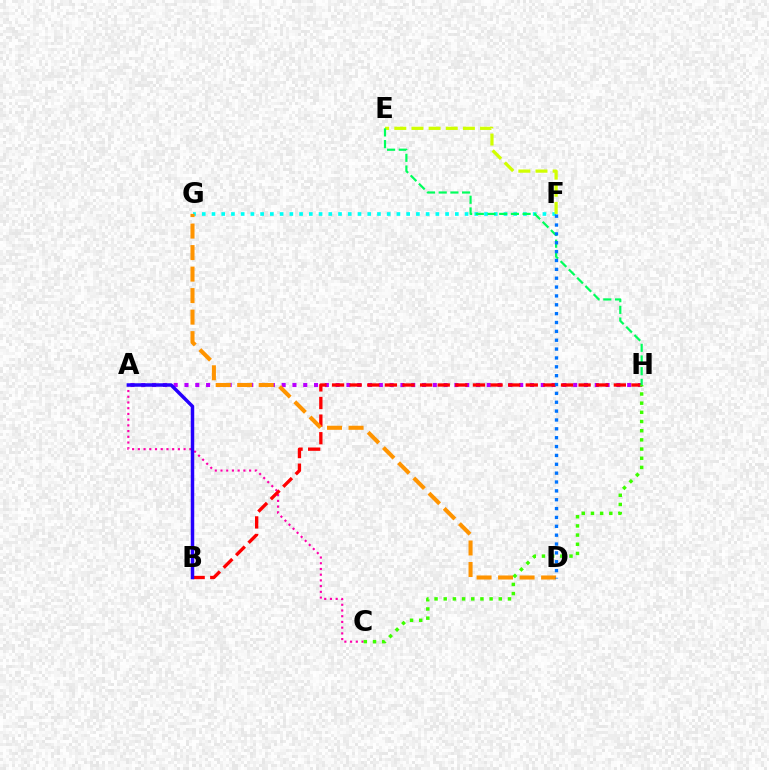{('F', 'G'): [{'color': '#00fff6', 'line_style': 'dotted', 'thickness': 2.64}], ('A', 'H'): [{'color': '#b900ff', 'line_style': 'dotted', 'thickness': 2.93}], ('A', 'C'): [{'color': '#ff00ac', 'line_style': 'dotted', 'thickness': 1.55}], ('E', 'F'): [{'color': '#d1ff00', 'line_style': 'dashed', 'thickness': 2.33}], ('B', 'H'): [{'color': '#ff0000', 'line_style': 'dashed', 'thickness': 2.39}], ('A', 'B'): [{'color': '#2500ff', 'line_style': 'solid', 'thickness': 2.5}], ('D', 'G'): [{'color': '#ff9400', 'line_style': 'dashed', 'thickness': 2.92}], ('C', 'H'): [{'color': '#3dff00', 'line_style': 'dotted', 'thickness': 2.49}], ('E', 'H'): [{'color': '#00ff5c', 'line_style': 'dashed', 'thickness': 1.59}], ('D', 'F'): [{'color': '#0074ff', 'line_style': 'dotted', 'thickness': 2.41}]}